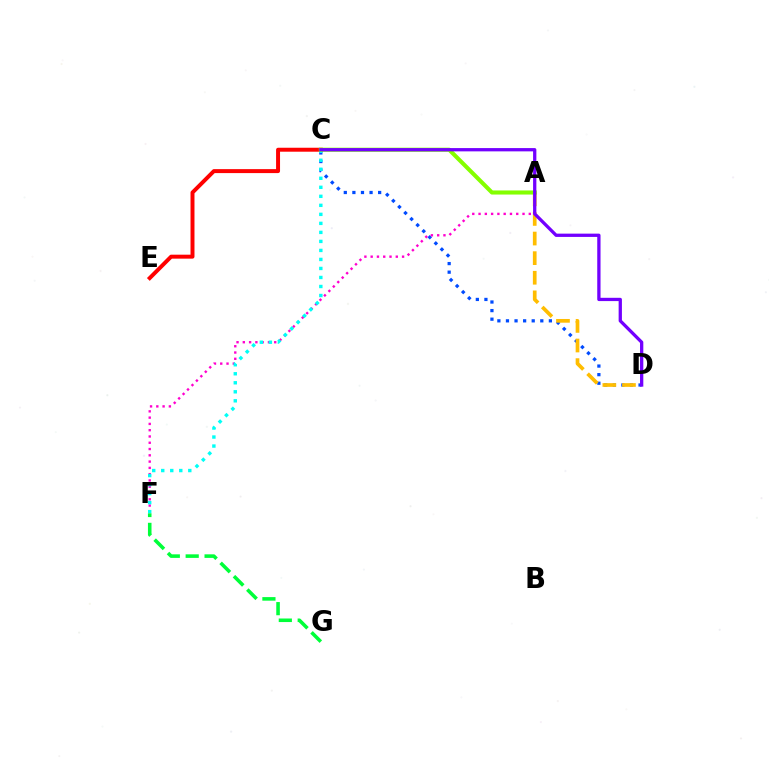{('C', 'D'): [{'color': '#004bff', 'line_style': 'dotted', 'thickness': 2.33}, {'color': '#7200ff', 'line_style': 'solid', 'thickness': 2.36}], ('C', 'E'): [{'color': '#ff0000', 'line_style': 'solid', 'thickness': 2.85}], ('A', 'D'): [{'color': '#ffbd00', 'line_style': 'dashed', 'thickness': 2.66}], ('A', 'F'): [{'color': '#ff00cf', 'line_style': 'dotted', 'thickness': 1.71}], ('C', 'F'): [{'color': '#00fff6', 'line_style': 'dotted', 'thickness': 2.45}], ('A', 'C'): [{'color': '#84ff00', 'line_style': 'solid', 'thickness': 2.95}], ('F', 'G'): [{'color': '#00ff39', 'line_style': 'dashed', 'thickness': 2.57}]}